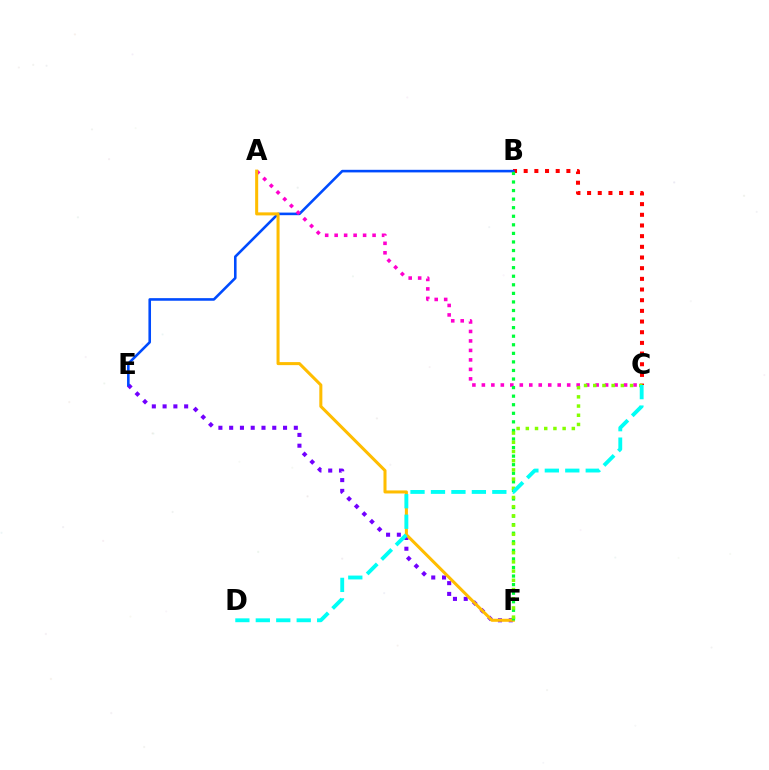{('B', 'C'): [{'color': '#ff0000', 'line_style': 'dotted', 'thickness': 2.9}], ('E', 'F'): [{'color': '#7200ff', 'line_style': 'dotted', 'thickness': 2.93}], ('B', 'E'): [{'color': '#004bff', 'line_style': 'solid', 'thickness': 1.87}], ('A', 'C'): [{'color': '#ff00cf', 'line_style': 'dotted', 'thickness': 2.58}], ('A', 'F'): [{'color': '#ffbd00', 'line_style': 'solid', 'thickness': 2.19}], ('B', 'F'): [{'color': '#00ff39', 'line_style': 'dotted', 'thickness': 2.33}], ('C', 'F'): [{'color': '#84ff00', 'line_style': 'dotted', 'thickness': 2.5}], ('C', 'D'): [{'color': '#00fff6', 'line_style': 'dashed', 'thickness': 2.78}]}